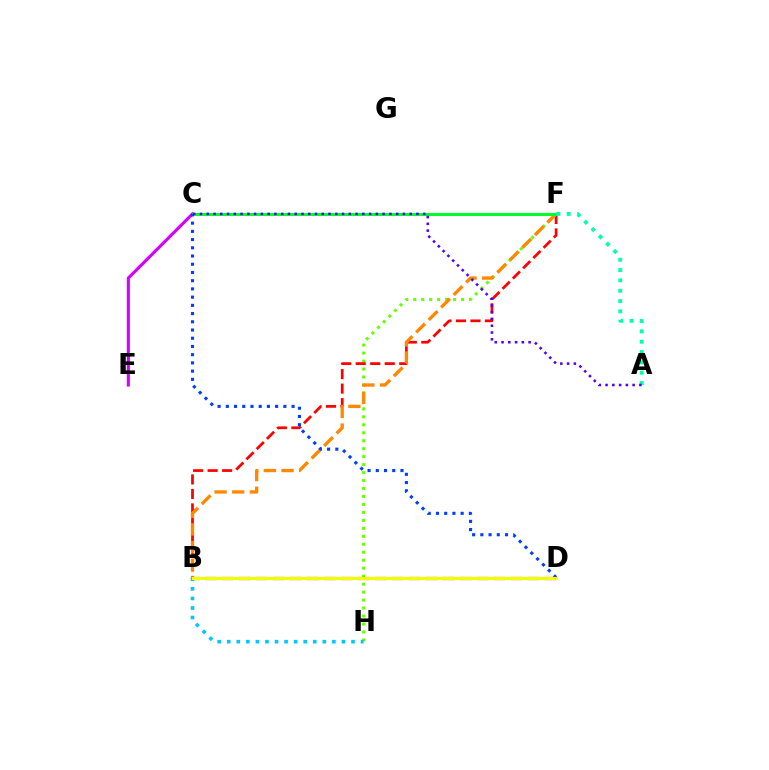{('F', 'H'): [{'color': '#66ff00', 'line_style': 'dotted', 'thickness': 2.17}], ('B', 'F'): [{'color': '#ff0000', 'line_style': 'dashed', 'thickness': 1.97}, {'color': '#ff8800', 'line_style': 'dashed', 'thickness': 2.4}], ('C', 'E'): [{'color': '#d600ff', 'line_style': 'solid', 'thickness': 2.24}], ('C', 'F'): [{'color': '#00ff27', 'line_style': 'solid', 'thickness': 2.17}], ('C', 'D'): [{'color': '#003fff', 'line_style': 'dotted', 'thickness': 2.23}], ('B', 'H'): [{'color': '#00c7ff', 'line_style': 'dotted', 'thickness': 2.6}], ('A', 'F'): [{'color': '#00ffaf', 'line_style': 'dotted', 'thickness': 2.81}], ('B', 'D'): [{'color': '#ff00a0', 'line_style': 'dashed', 'thickness': 2.31}, {'color': '#eeff00', 'line_style': 'solid', 'thickness': 2.27}], ('A', 'C'): [{'color': '#4f00ff', 'line_style': 'dotted', 'thickness': 1.84}]}